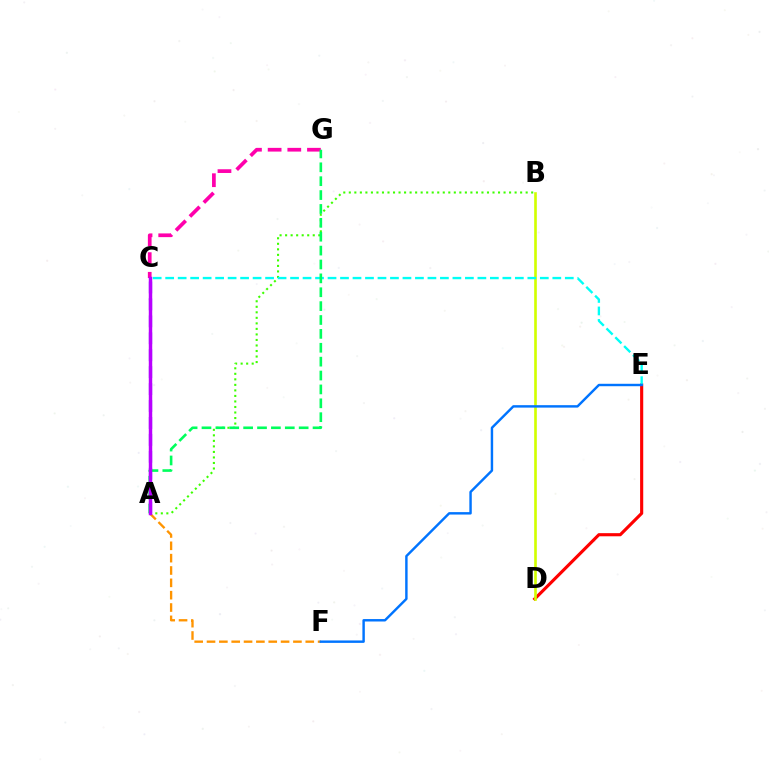{('A', 'C'): [{'color': '#2500ff', 'line_style': 'dashed', 'thickness': 2.3}, {'color': '#b900ff', 'line_style': 'solid', 'thickness': 2.48}], ('A', 'F'): [{'color': '#ff9400', 'line_style': 'dashed', 'thickness': 1.68}], ('D', 'E'): [{'color': '#ff0000', 'line_style': 'solid', 'thickness': 2.25}], ('B', 'D'): [{'color': '#d1ff00', 'line_style': 'solid', 'thickness': 1.9}], ('A', 'B'): [{'color': '#3dff00', 'line_style': 'dotted', 'thickness': 1.5}], ('C', 'G'): [{'color': '#ff00ac', 'line_style': 'dashed', 'thickness': 2.67}], ('C', 'E'): [{'color': '#00fff6', 'line_style': 'dashed', 'thickness': 1.7}], ('E', 'F'): [{'color': '#0074ff', 'line_style': 'solid', 'thickness': 1.75}], ('A', 'G'): [{'color': '#00ff5c', 'line_style': 'dashed', 'thickness': 1.89}]}